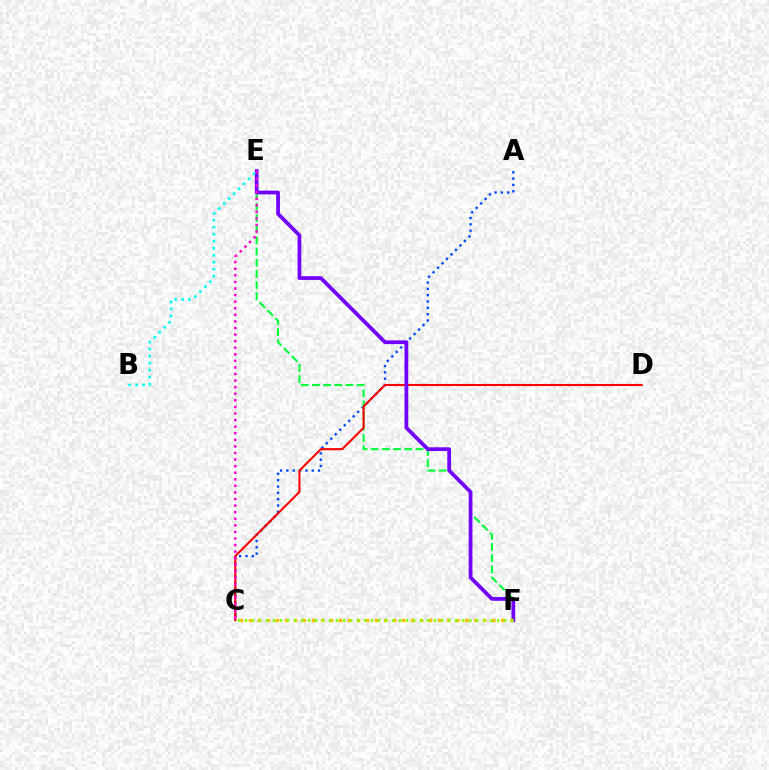{('A', 'C'): [{'color': '#004bff', 'line_style': 'dotted', 'thickness': 1.72}], ('E', 'F'): [{'color': '#00ff39', 'line_style': 'dashed', 'thickness': 1.52}, {'color': '#7200ff', 'line_style': 'solid', 'thickness': 2.7}], ('C', 'D'): [{'color': '#ff0000', 'line_style': 'solid', 'thickness': 1.51}], ('C', 'E'): [{'color': '#ff00cf', 'line_style': 'dotted', 'thickness': 1.79}], ('C', 'F'): [{'color': '#ffbd00', 'line_style': 'dotted', 'thickness': 2.45}, {'color': '#84ff00', 'line_style': 'dotted', 'thickness': 1.9}], ('B', 'E'): [{'color': '#00fff6', 'line_style': 'dotted', 'thickness': 1.9}]}